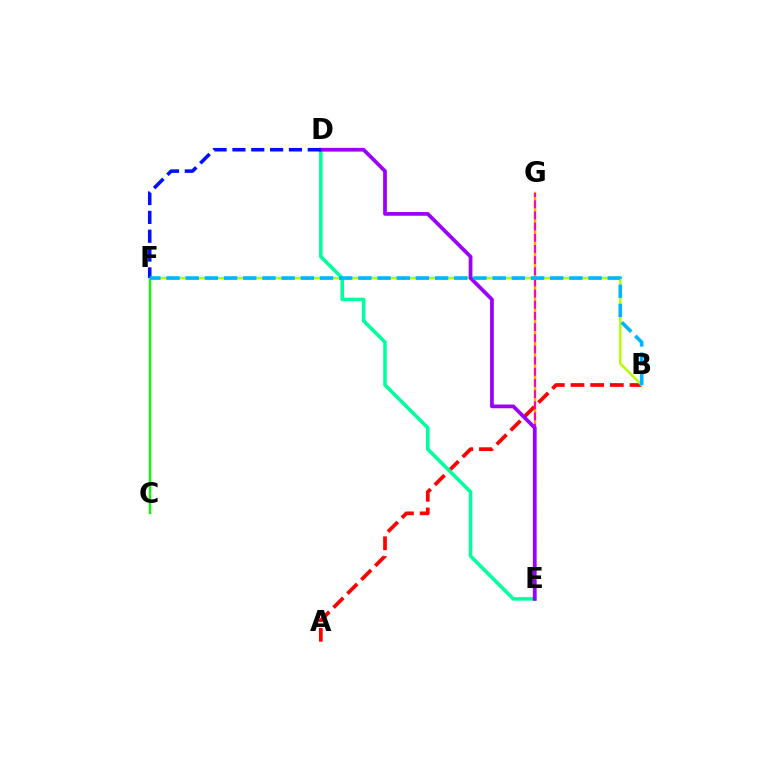{('E', 'G'): [{'color': '#ffa500', 'line_style': 'solid', 'thickness': 1.71}, {'color': '#ff00bd', 'line_style': 'dashed', 'thickness': 1.52}], ('C', 'F'): [{'color': '#08ff00', 'line_style': 'solid', 'thickness': 1.72}], ('A', 'B'): [{'color': '#ff0000', 'line_style': 'dashed', 'thickness': 2.67}], ('B', 'F'): [{'color': '#b3ff00', 'line_style': 'solid', 'thickness': 1.77}, {'color': '#00b5ff', 'line_style': 'dashed', 'thickness': 2.61}], ('D', 'E'): [{'color': '#00ff9d', 'line_style': 'solid', 'thickness': 2.55}, {'color': '#9b00ff', 'line_style': 'solid', 'thickness': 2.69}], ('D', 'F'): [{'color': '#0010ff', 'line_style': 'dashed', 'thickness': 2.56}]}